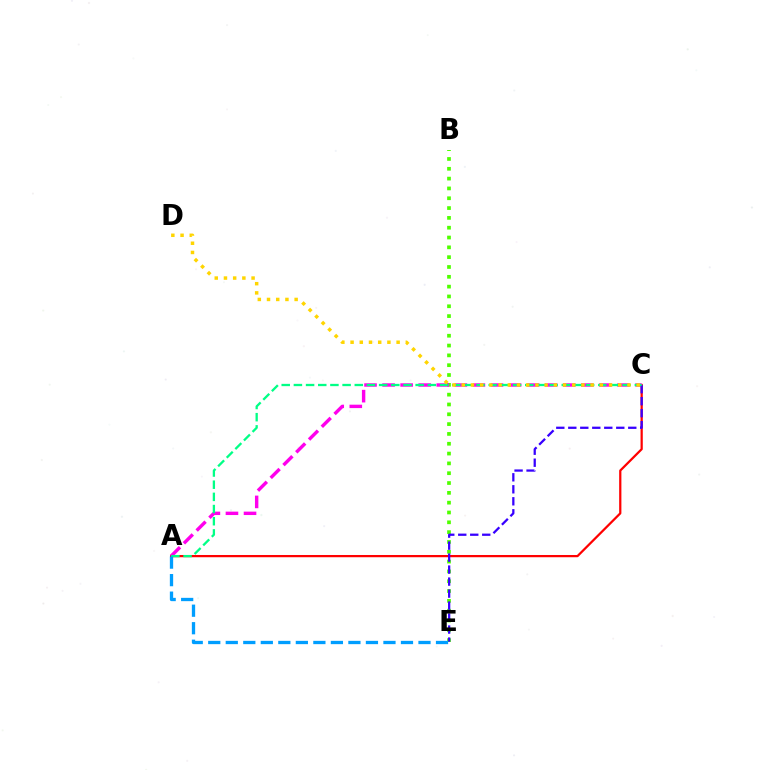{('A', 'C'): [{'color': '#ff0000', 'line_style': 'solid', 'thickness': 1.61}, {'color': '#ff00ed', 'line_style': 'dashed', 'thickness': 2.45}, {'color': '#00ff86', 'line_style': 'dashed', 'thickness': 1.65}], ('B', 'E'): [{'color': '#4fff00', 'line_style': 'dotted', 'thickness': 2.67}], ('C', 'E'): [{'color': '#3700ff', 'line_style': 'dashed', 'thickness': 1.63}], ('A', 'E'): [{'color': '#009eff', 'line_style': 'dashed', 'thickness': 2.38}], ('C', 'D'): [{'color': '#ffd500', 'line_style': 'dotted', 'thickness': 2.5}]}